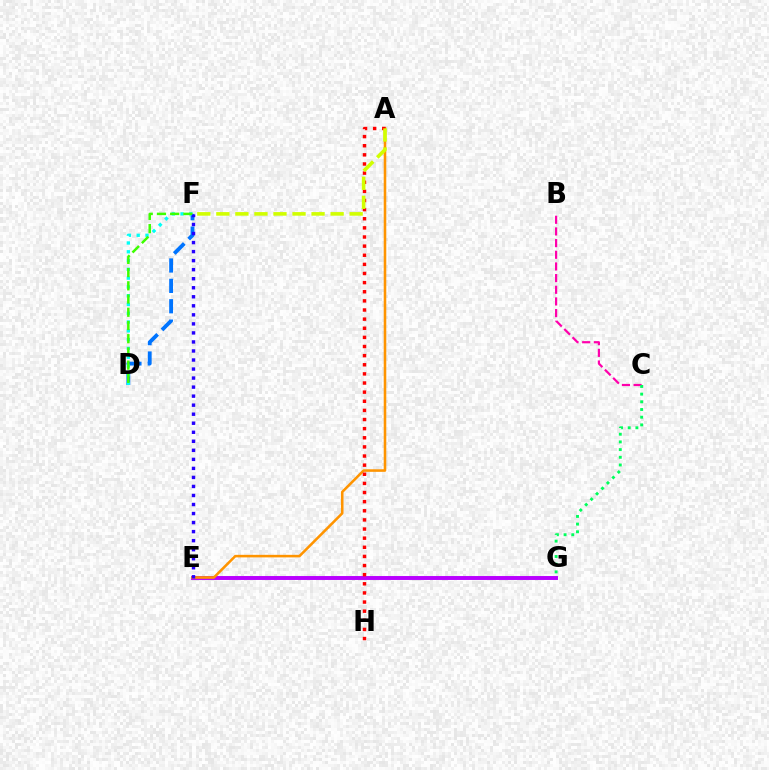{('E', 'G'): [{'color': '#b900ff', 'line_style': 'solid', 'thickness': 2.83}], ('B', 'C'): [{'color': '#ff00ac', 'line_style': 'dashed', 'thickness': 1.58}], ('A', 'E'): [{'color': '#ff9400', 'line_style': 'solid', 'thickness': 1.84}], ('A', 'H'): [{'color': '#ff0000', 'line_style': 'dotted', 'thickness': 2.48}], ('D', 'F'): [{'color': '#0074ff', 'line_style': 'dashed', 'thickness': 2.77}, {'color': '#00fff6', 'line_style': 'dotted', 'thickness': 2.39}, {'color': '#3dff00', 'line_style': 'dashed', 'thickness': 1.8}], ('C', 'G'): [{'color': '#00ff5c', 'line_style': 'dotted', 'thickness': 2.09}], ('A', 'F'): [{'color': '#d1ff00', 'line_style': 'dashed', 'thickness': 2.59}], ('E', 'F'): [{'color': '#2500ff', 'line_style': 'dotted', 'thickness': 2.45}]}